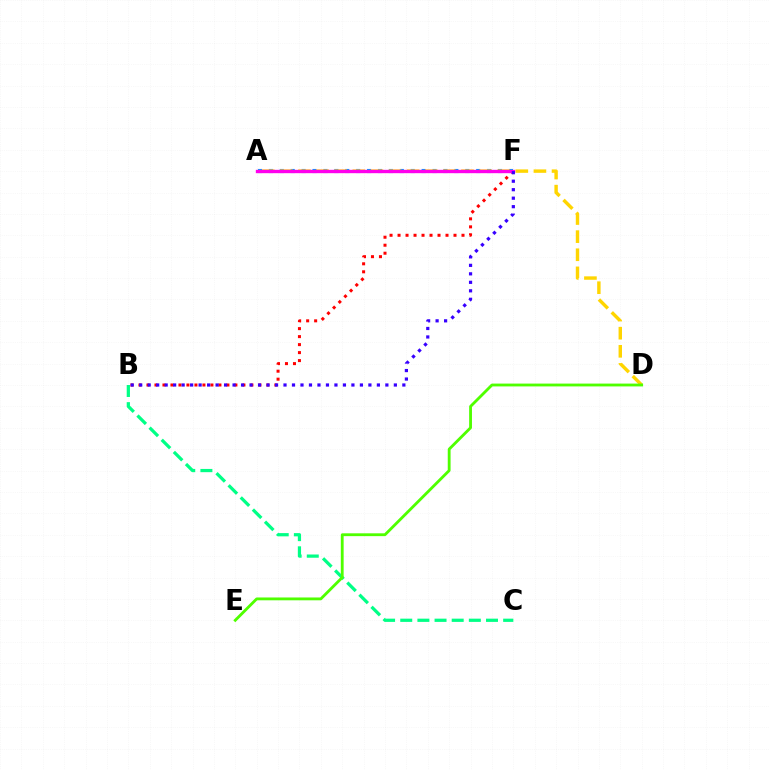{('A', 'F'): [{'color': '#009eff', 'line_style': 'dotted', 'thickness': 2.96}, {'color': '#ff00ed', 'line_style': 'solid', 'thickness': 2.42}], ('A', 'D'): [{'color': '#ffd500', 'line_style': 'dashed', 'thickness': 2.46}], ('B', 'C'): [{'color': '#00ff86', 'line_style': 'dashed', 'thickness': 2.33}], ('D', 'E'): [{'color': '#4fff00', 'line_style': 'solid', 'thickness': 2.04}], ('B', 'F'): [{'color': '#ff0000', 'line_style': 'dotted', 'thickness': 2.17}, {'color': '#3700ff', 'line_style': 'dotted', 'thickness': 2.31}]}